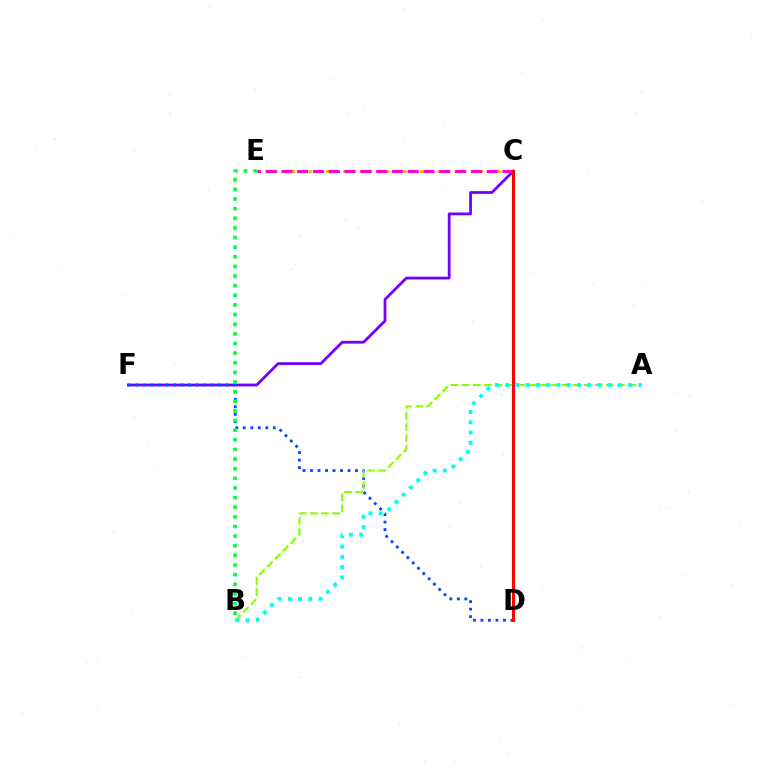{('C', 'F'): [{'color': '#7200ff', 'line_style': 'solid', 'thickness': 2.0}], ('D', 'F'): [{'color': '#004bff', 'line_style': 'dotted', 'thickness': 2.04}], ('B', 'E'): [{'color': '#00ff39', 'line_style': 'dotted', 'thickness': 2.62}], ('C', 'E'): [{'color': '#ffbd00', 'line_style': 'dotted', 'thickness': 2.33}, {'color': '#ff00cf', 'line_style': 'dashed', 'thickness': 2.15}], ('A', 'B'): [{'color': '#84ff00', 'line_style': 'dashed', 'thickness': 1.51}, {'color': '#00fff6', 'line_style': 'dotted', 'thickness': 2.78}], ('C', 'D'): [{'color': '#ff0000', 'line_style': 'solid', 'thickness': 2.21}]}